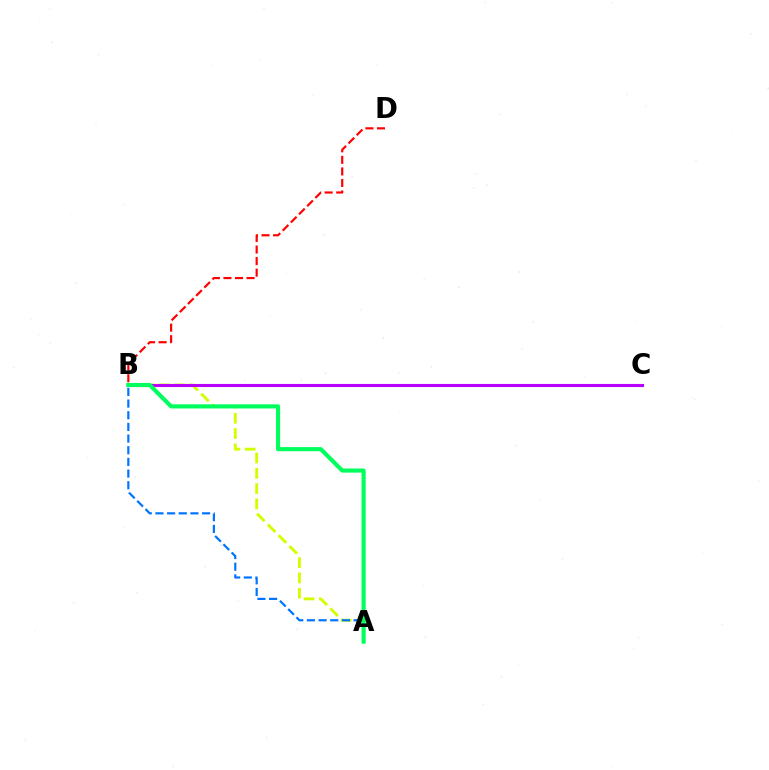{('A', 'B'): [{'color': '#d1ff00', 'line_style': 'dashed', 'thickness': 2.08}, {'color': '#0074ff', 'line_style': 'dashed', 'thickness': 1.59}, {'color': '#00ff5c', 'line_style': 'solid', 'thickness': 2.97}], ('B', 'D'): [{'color': '#ff0000', 'line_style': 'dashed', 'thickness': 1.57}], ('B', 'C'): [{'color': '#b900ff', 'line_style': 'solid', 'thickness': 2.23}]}